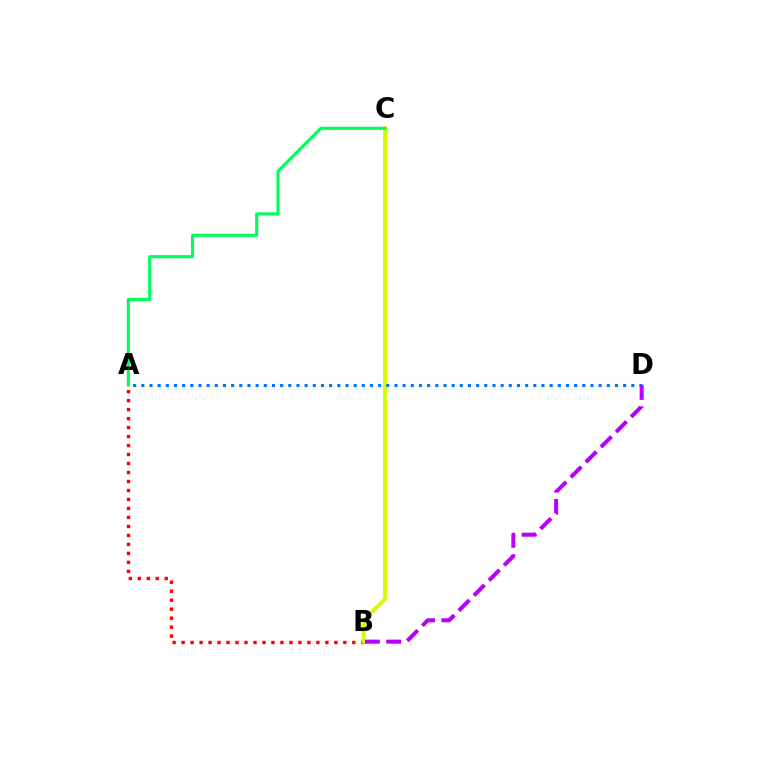{('A', 'B'): [{'color': '#ff0000', 'line_style': 'dotted', 'thickness': 2.44}], ('B', 'C'): [{'color': '#d1ff00', 'line_style': 'solid', 'thickness': 2.84}], ('A', 'D'): [{'color': '#0074ff', 'line_style': 'dotted', 'thickness': 2.22}], ('B', 'D'): [{'color': '#b900ff', 'line_style': 'dashed', 'thickness': 2.9}], ('A', 'C'): [{'color': '#00ff5c', 'line_style': 'solid', 'thickness': 2.26}]}